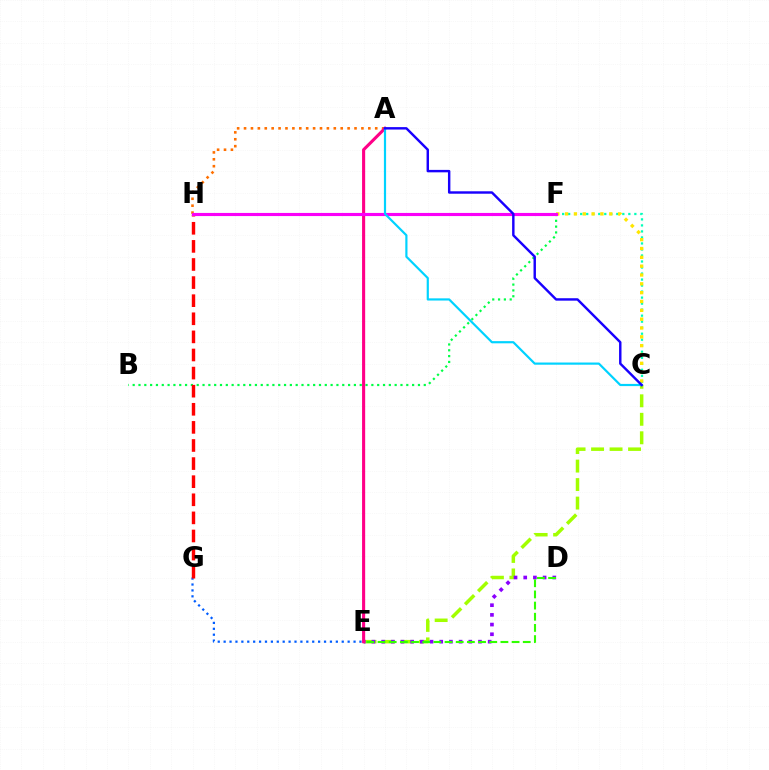{('B', 'F'): [{'color': '#00ff45', 'line_style': 'dotted', 'thickness': 1.58}], ('C', 'E'): [{'color': '#a2ff00', 'line_style': 'dashed', 'thickness': 2.51}], ('D', 'E'): [{'color': '#8a00ff', 'line_style': 'dotted', 'thickness': 2.63}, {'color': '#31ff00', 'line_style': 'dashed', 'thickness': 1.52}], ('E', 'G'): [{'color': '#005dff', 'line_style': 'dotted', 'thickness': 1.6}], ('G', 'H'): [{'color': '#ff0000', 'line_style': 'dashed', 'thickness': 2.46}], ('A', 'H'): [{'color': '#ff7000', 'line_style': 'dotted', 'thickness': 1.88}], ('A', 'E'): [{'color': '#ff0088', 'line_style': 'solid', 'thickness': 2.23}], ('C', 'F'): [{'color': '#00ffbb', 'line_style': 'dotted', 'thickness': 1.63}, {'color': '#ffe600', 'line_style': 'dotted', 'thickness': 2.4}], ('F', 'H'): [{'color': '#fa00f9', 'line_style': 'solid', 'thickness': 2.25}], ('A', 'C'): [{'color': '#00d3ff', 'line_style': 'solid', 'thickness': 1.57}, {'color': '#1900ff', 'line_style': 'solid', 'thickness': 1.75}]}